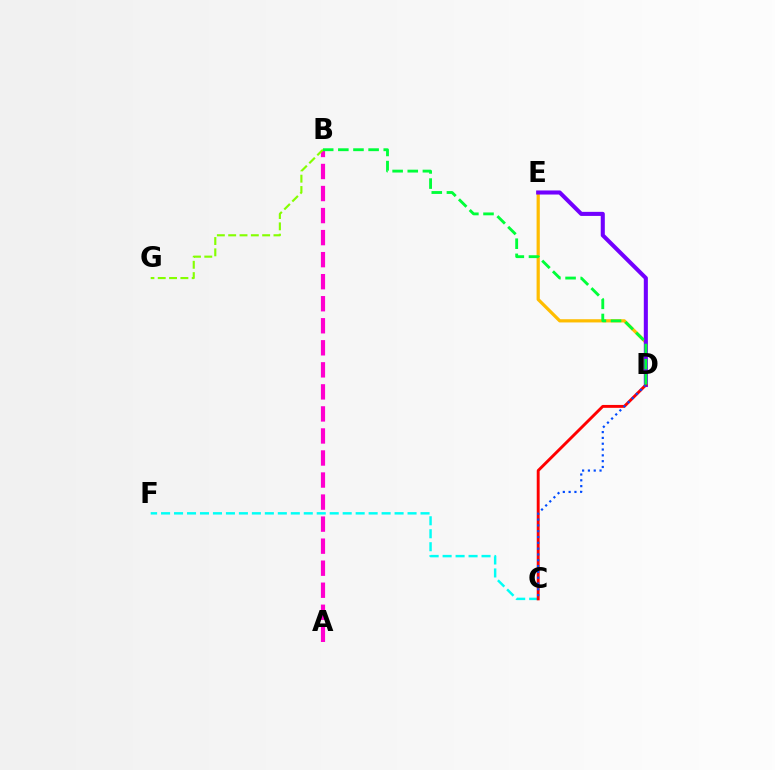{('C', 'F'): [{'color': '#00fff6', 'line_style': 'dashed', 'thickness': 1.76}], ('A', 'B'): [{'color': '#ff00cf', 'line_style': 'dashed', 'thickness': 2.99}], ('B', 'G'): [{'color': '#84ff00', 'line_style': 'dashed', 'thickness': 1.54}], ('D', 'E'): [{'color': '#ffbd00', 'line_style': 'solid', 'thickness': 2.32}, {'color': '#7200ff', 'line_style': 'solid', 'thickness': 2.93}], ('C', 'D'): [{'color': '#ff0000', 'line_style': 'solid', 'thickness': 2.09}, {'color': '#004bff', 'line_style': 'dotted', 'thickness': 1.58}], ('B', 'D'): [{'color': '#00ff39', 'line_style': 'dashed', 'thickness': 2.06}]}